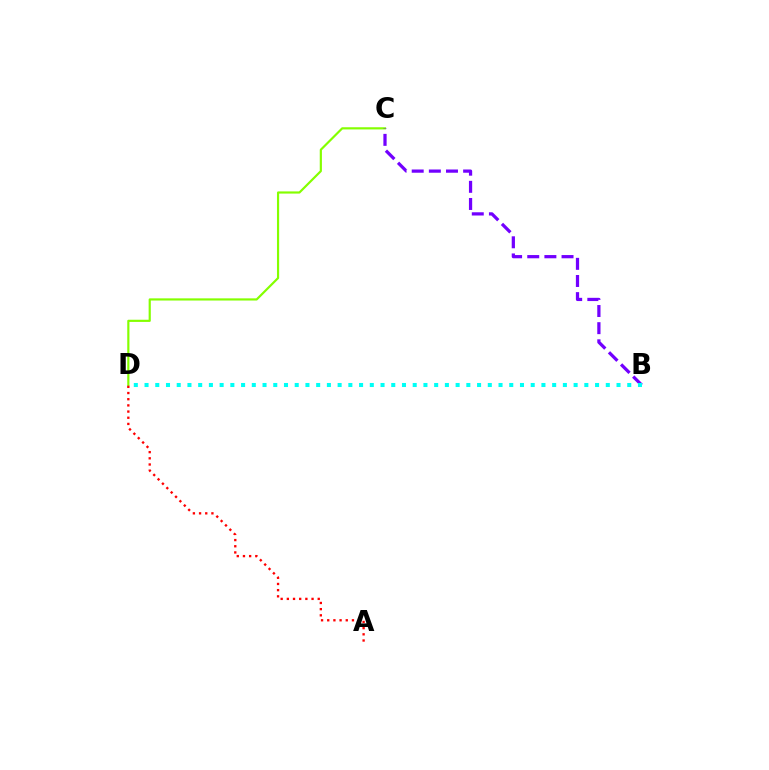{('C', 'D'): [{'color': '#84ff00', 'line_style': 'solid', 'thickness': 1.57}], ('A', 'D'): [{'color': '#ff0000', 'line_style': 'dotted', 'thickness': 1.68}], ('B', 'C'): [{'color': '#7200ff', 'line_style': 'dashed', 'thickness': 2.33}], ('B', 'D'): [{'color': '#00fff6', 'line_style': 'dotted', 'thickness': 2.91}]}